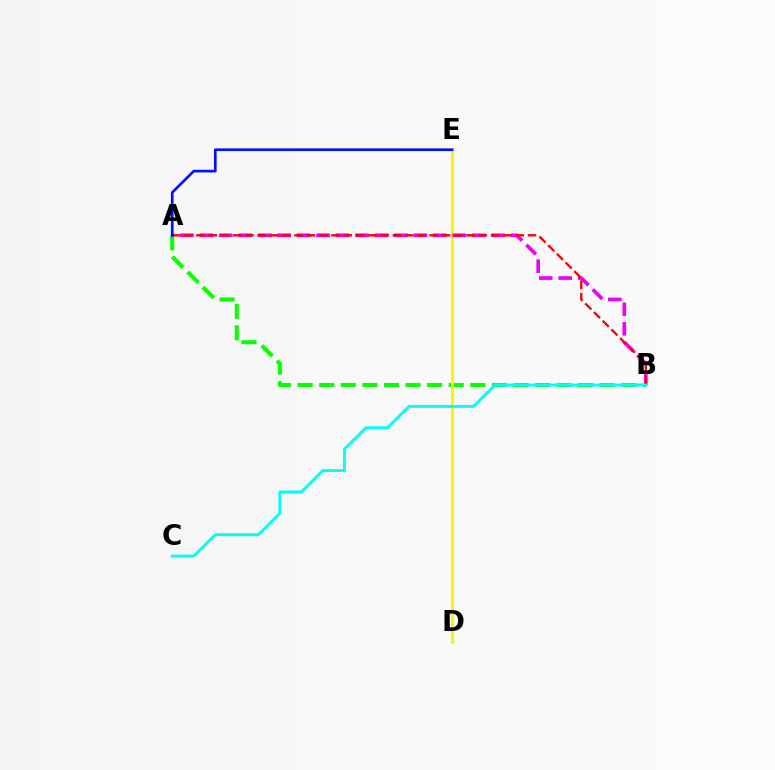{('A', 'B'): [{'color': '#08ff00', 'line_style': 'dashed', 'thickness': 2.93}, {'color': '#ee00ff', 'line_style': 'dashed', 'thickness': 2.64}, {'color': '#ff0000', 'line_style': 'dashed', 'thickness': 1.67}], ('D', 'E'): [{'color': '#fcf500', 'line_style': 'solid', 'thickness': 2.18}], ('A', 'E'): [{'color': '#0010ff', 'line_style': 'solid', 'thickness': 1.93}], ('B', 'C'): [{'color': '#00fff6', 'line_style': 'solid', 'thickness': 2.1}]}